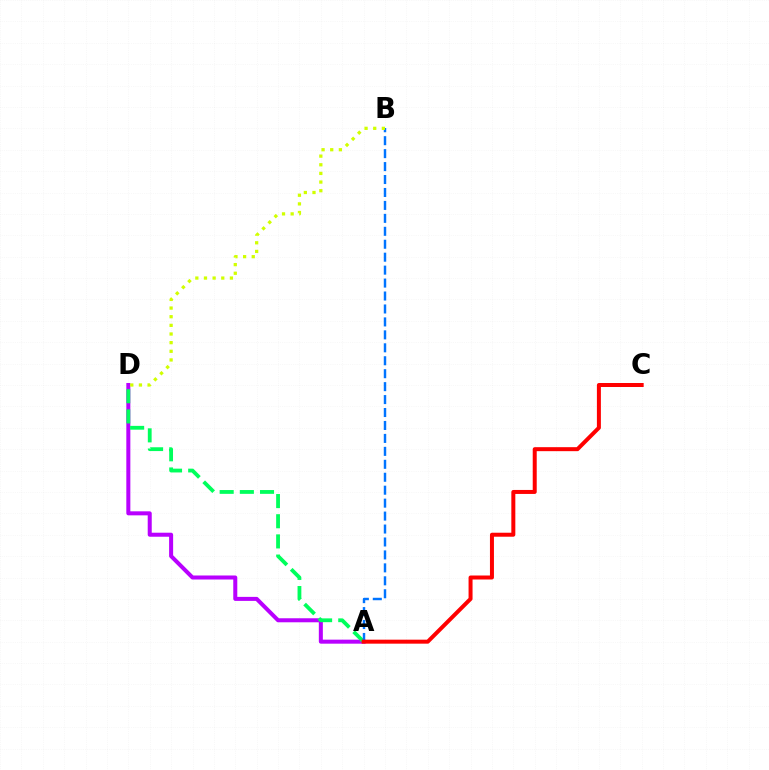{('A', 'D'): [{'color': '#b900ff', 'line_style': 'solid', 'thickness': 2.9}, {'color': '#00ff5c', 'line_style': 'dashed', 'thickness': 2.74}], ('A', 'B'): [{'color': '#0074ff', 'line_style': 'dashed', 'thickness': 1.76}], ('A', 'C'): [{'color': '#ff0000', 'line_style': 'solid', 'thickness': 2.87}], ('B', 'D'): [{'color': '#d1ff00', 'line_style': 'dotted', 'thickness': 2.35}]}